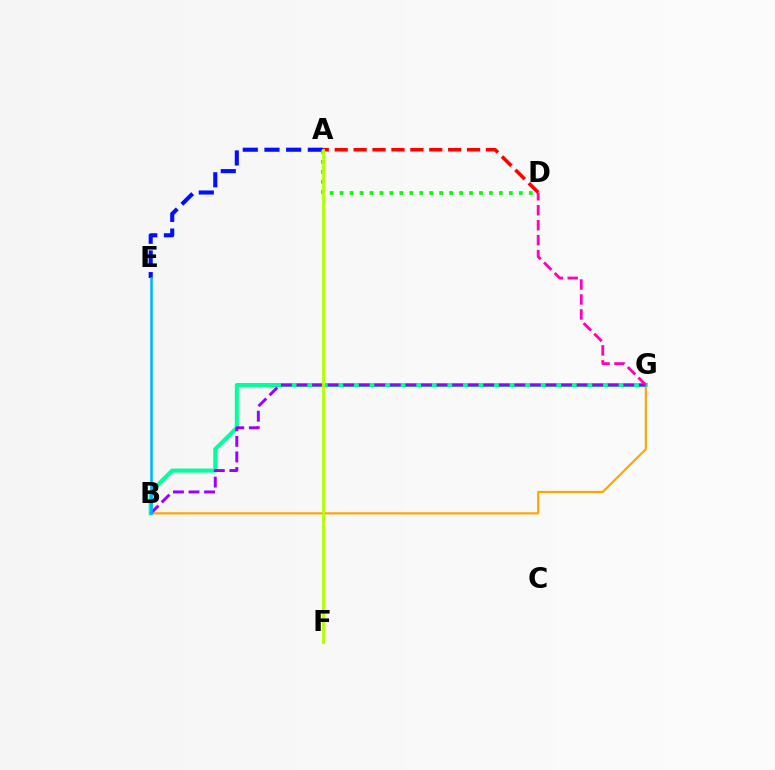{('A', 'E'): [{'color': '#0010ff', 'line_style': 'dashed', 'thickness': 2.95}], ('B', 'G'): [{'color': '#ffa500', 'line_style': 'solid', 'thickness': 1.56}, {'color': '#00ff9d', 'line_style': 'solid', 'thickness': 2.91}, {'color': '#9b00ff', 'line_style': 'dashed', 'thickness': 2.11}], ('A', 'D'): [{'color': '#ff0000', 'line_style': 'dashed', 'thickness': 2.57}, {'color': '#08ff00', 'line_style': 'dotted', 'thickness': 2.7}], ('D', 'G'): [{'color': '#ff00bd', 'line_style': 'dashed', 'thickness': 2.03}], ('B', 'E'): [{'color': '#00b5ff', 'line_style': 'solid', 'thickness': 1.85}], ('A', 'F'): [{'color': '#b3ff00', 'line_style': 'solid', 'thickness': 2.02}]}